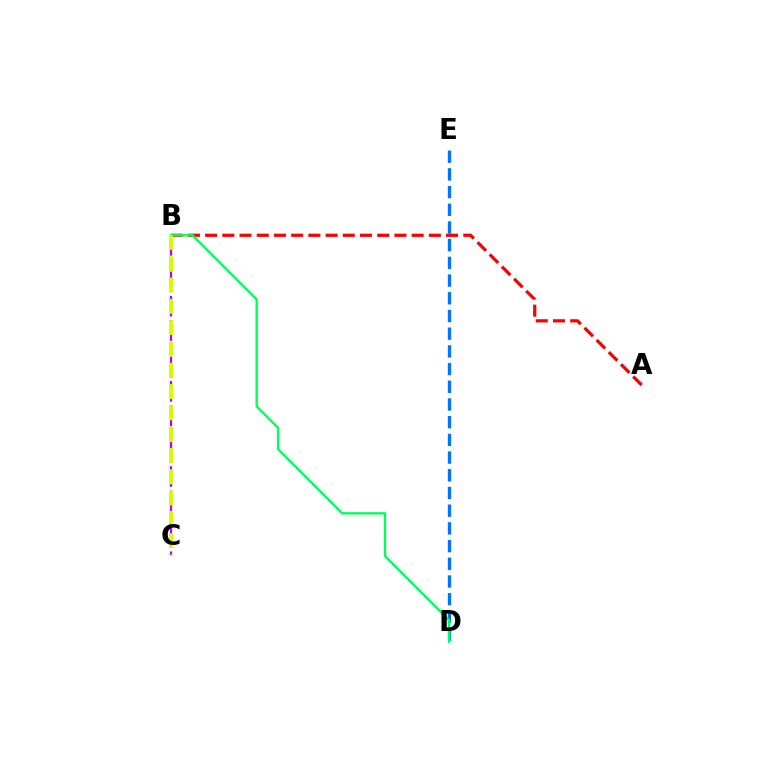{('A', 'B'): [{'color': '#ff0000', 'line_style': 'dashed', 'thickness': 2.34}], ('D', 'E'): [{'color': '#0074ff', 'line_style': 'dashed', 'thickness': 2.4}], ('B', 'D'): [{'color': '#00ff5c', 'line_style': 'solid', 'thickness': 1.69}], ('B', 'C'): [{'color': '#b900ff', 'line_style': 'dashed', 'thickness': 1.65}, {'color': '#d1ff00', 'line_style': 'dashed', 'thickness': 2.89}]}